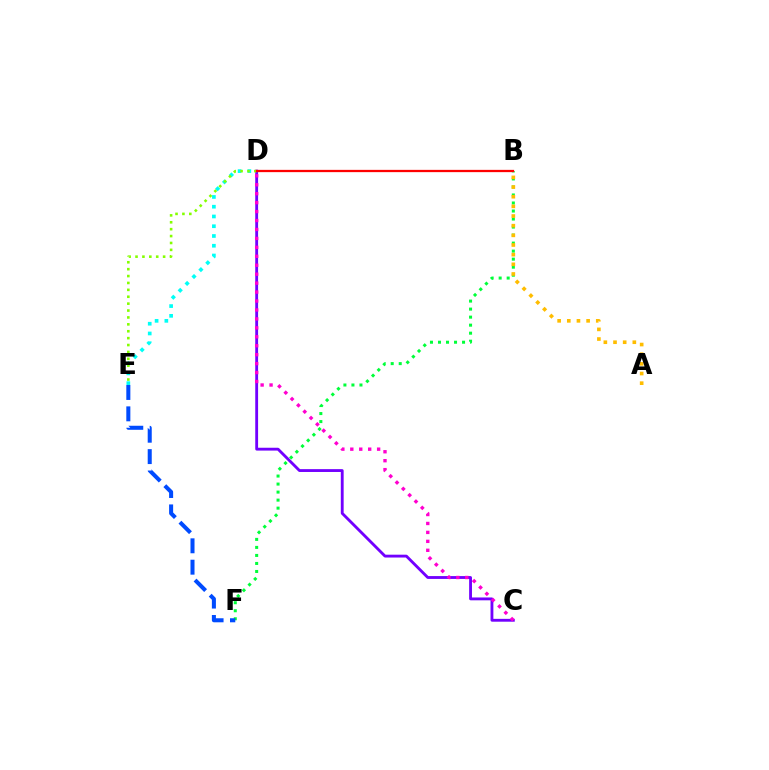{('B', 'F'): [{'color': '#00ff39', 'line_style': 'dotted', 'thickness': 2.18}], ('A', 'B'): [{'color': '#ffbd00', 'line_style': 'dotted', 'thickness': 2.62}], ('C', 'D'): [{'color': '#7200ff', 'line_style': 'solid', 'thickness': 2.05}, {'color': '#ff00cf', 'line_style': 'dotted', 'thickness': 2.43}], ('E', 'F'): [{'color': '#004bff', 'line_style': 'dashed', 'thickness': 2.9}], ('D', 'E'): [{'color': '#00fff6', 'line_style': 'dotted', 'thickness': 2.65}, {'color': '#84ff00', 'line_style': 'dotted', 'thickness': 1.87}], ('B', 'D'): [{'color': '#ff0000', 'line_style': 'solid', 'thickness': 1.64}]}